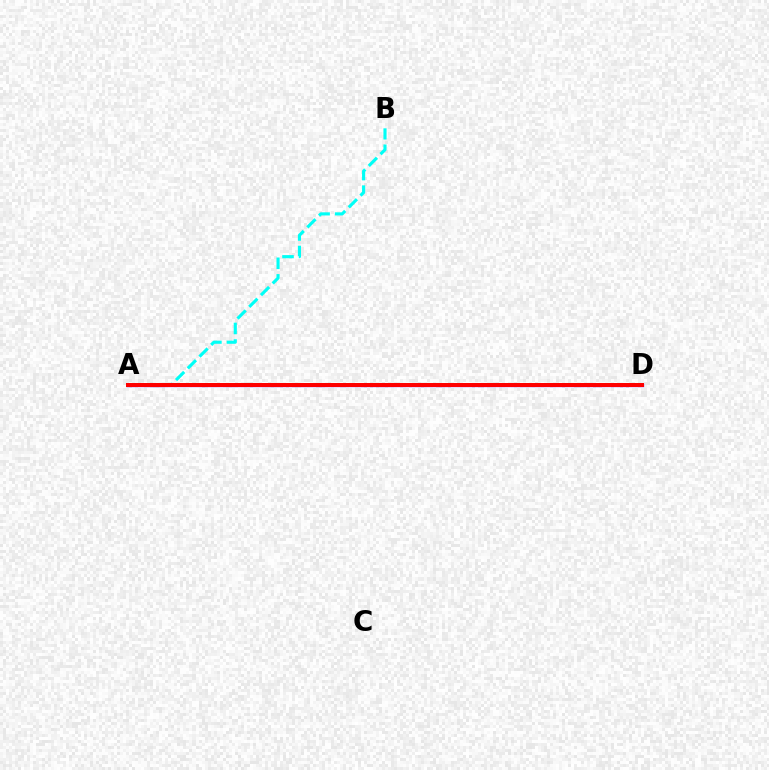{('A', 'D'): [{'color': '#84ff00', 'line_style': 'solid', 'thickness': 2.59}, {'color': '#7200ff', 'line_style': 'solid', 'thickness': 2.36}, {'color': '#ff0000', 'line_style': 'solid', 'thickness': 2.87}], ('A', 'B'): [{'color': '#00fff6', 'line_style': 'dashed', 'thickness': 2.25}]}